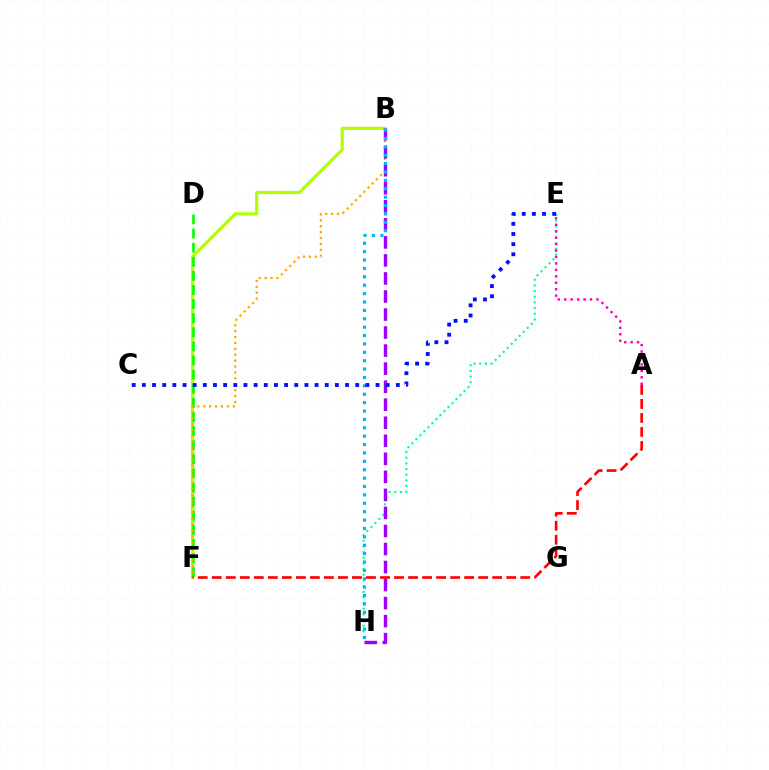{('B', 'F'): [{'color': '#b3ff00', 'line_style': 'solid', 'thickness': 2.28}, {'color': '#ffa500', 'line_style': 'dotted', 'thickness': 1.6}], ('D', 'F'): [{'color': '#08ff00', 'line_style': 'dashed', 'thickness': 1.92}], ('E', 'H'): [{'color': '#00ff9d', 'line_style': 'dotted', 'thickness': 1.54}], ('B', 'H'): [{'color': '#9b00ff', 'line_style': 'dashed', 'thickness': 2.45}, {'color': '#00b5ff', 'line_style': 'dotted', 'thickness': 2.28}], ('A', 'E'): [{'color': '#ff00bd', 'line_style': 'dotted', 'thickness': 1.75}], ('A', 'F'): [{'color': '#ff0000', 'line_style': 'dashed', 'thickness': 1.91}], ('C', 'E'): [{'color': '#0010ff', 'line_style': 'dotted', 'thickness': 2.76}]}